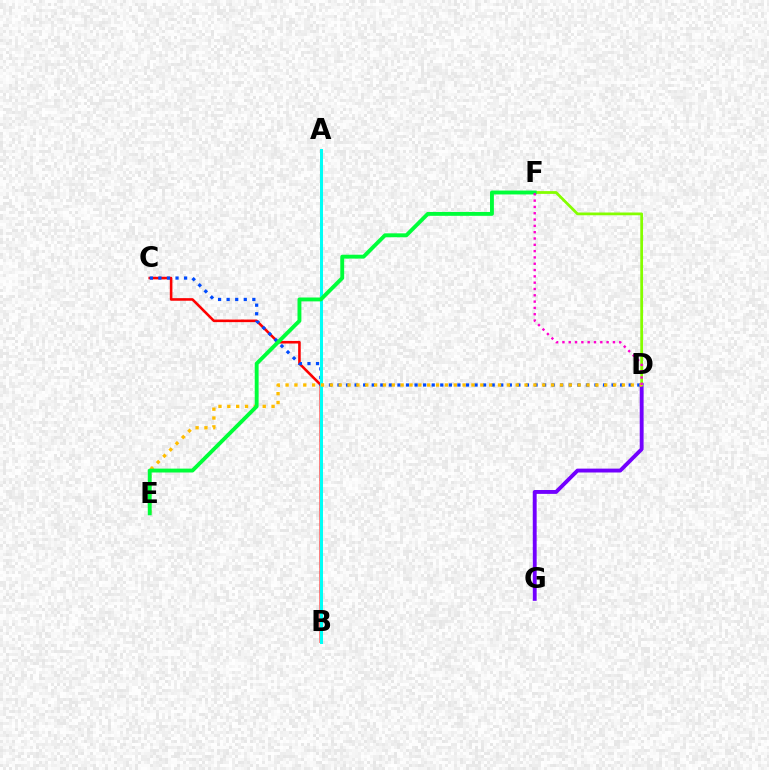{('B', 'C'): [{'color': '#ff0000', 'line_style': 'solid', 'thickness': 1.86}], ('C', 'D'): [{'color': '#004bff', 'line_style': 'dotted', 'thickness': 2.33}], ('D', 'G'): [{'color': '#7200ff', 'line_style': 'solid', 'thickness': 2.79}], ('D', 'F'): [{'color': '#84ff00', 'line_style': 'solid', 'thickness': 1.99}, {'color': '#ff00cf', 'line_style': 'dotted', 'thickness': 1.71}], ('A', 'B'): [{'color': '#00fff6', 'line_style': 'solid', 'thickness': 2.16}], ('D', 'E'): [{'color': '#ffbd00', 'line_style': 'dotted', 'thickness': 2.4}], ('E', 'F'): [{'color': '#00ff39', 'line_style': 'solid', 'thickness': 2.79}]}